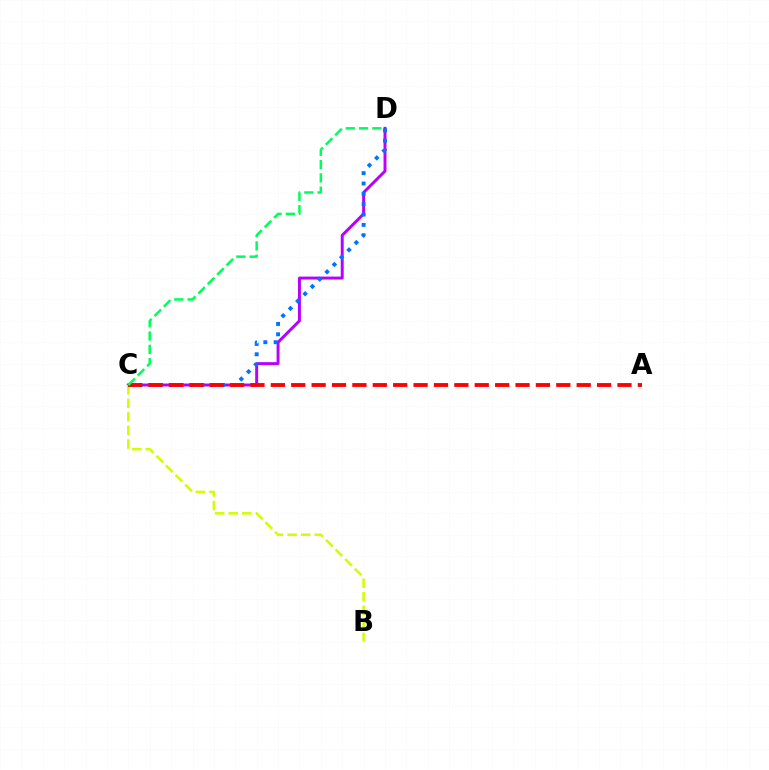{('C', 'D'): [{'color': '#b900ff', 'line_style': 'solid', 'thickness': 2.12}, {'color': '#0074ff', 'line_style': 'dotted', 'thickness': 2.81}, {'color': '#00ff5c', 'line_style': 'dashed', 'thickness': 1.81}], ('B', 'C'): [{'color': '#d1ff00', 'line_style': 'dashed', 'thickness': 1.84}], ('A', 'C'): [{'color': '#ff0000', 'line_style': 'dashed', 'thickness': 2.77}]}